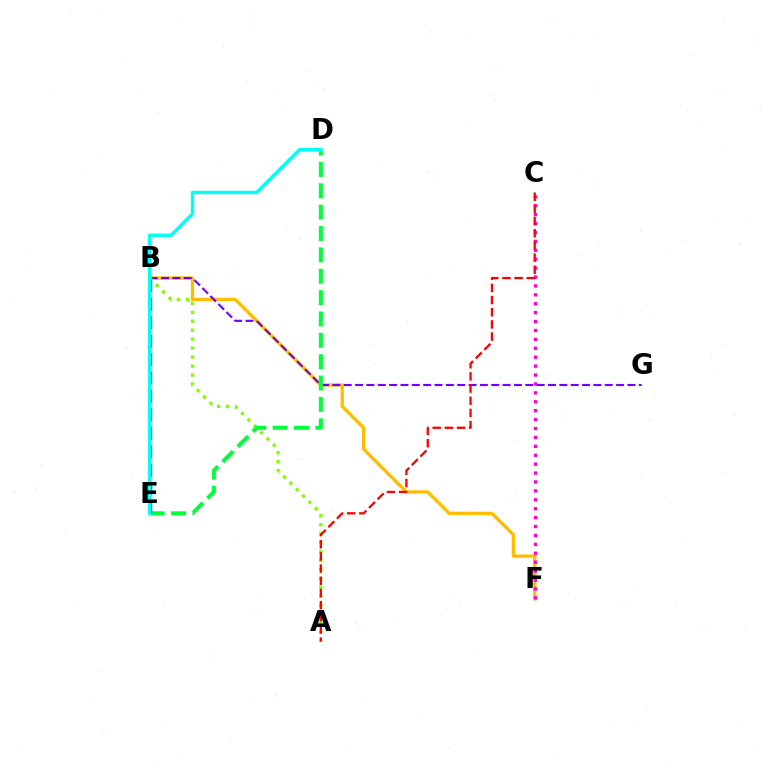{('B', 'F'): [{'color': '#ffbd00', 'line_style': 'solid', 'thickness': 2.37}], ('C', 'F'): [{'color': '#ff00cf', 'line_style': 'dotted', 'thickness': 2.42}], ('B', 'G'): [{'color': '#7200ff', 'line_style': 'dashed', 'thickness': 1.54}], ('A', 'B'): [{'color': '#84ff00', 'line_style': 'dotted', 'thickness': 2.44}], ('D', 'E'): [{'color': '#00ff39', 'line_style': 'dashed', 'thickness': 2.9}, {'color': '#00fff6', 'line_style': 'solid', 'thickness': 2.46}], ('A', 'C'): [{'color': '#ff0000', 'line_style': 'dashed', 'thickness': 1.65}], ('B', 'E'): [{'color': '#004bff', 'line_style': 'dashed', 'thickness': 2.5}]}